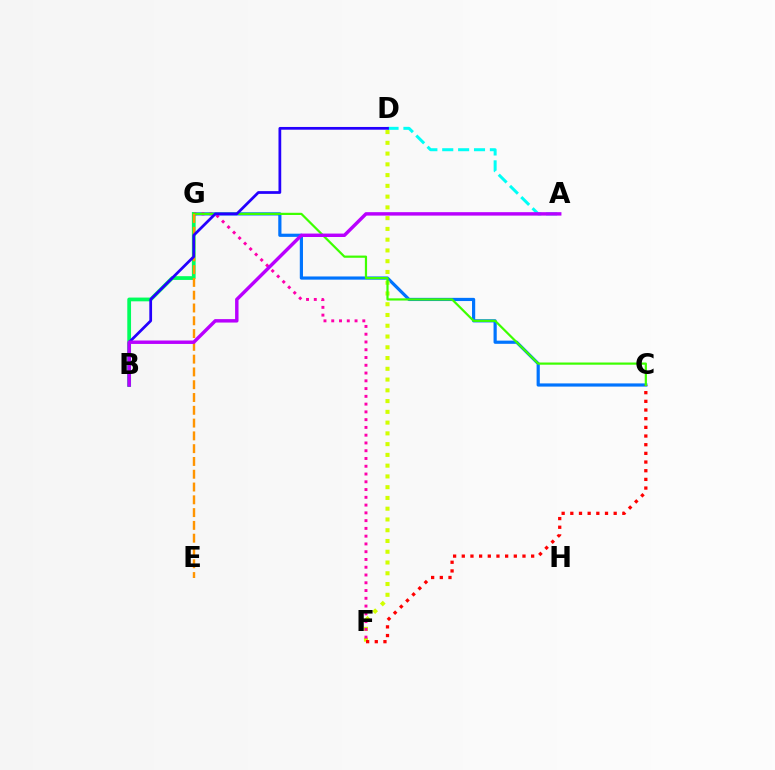{('A', 'D'): [{'color': '#00fff6', 'line_style': 'dashed', 'thickness': 2.16}], ('C', 'G'): [{'color': '#0074ff', 'line_style': 'solid', 'thickness': 2.3}, {'color': '#3dff00', 'line_style': 'solid', 'thickness': 1.59}], ('B', 'G'): [{'color': '#00ff5c', 'line_style': 'solid', 'thickness': 2.7}], ('D', 'F'): [{'color': '#d1ff00', 'line_style': 'dotted', 'thickness': 2.92}], ('C', 'F'): [{'color': '#ff0000', 'line_style': 'dotted', 'thickness': 2.36}], ('F', 'G'): [{'color': '#ff00ac', 'line_style': 'dotted', 'thickness': 2.11}], ('E', 'G'): [{'color': '#ff9400', 'line_style': 'dashed', 'thickness': 1.74}], ('B', 'D'): [{'color': '#2500ff', 'line_style': 'solid', 'thickness': 1.97}], ('A', 'B'): [{'color': '#b900ff', 'line_style': 'solid', 'thickness': 2.47}]}